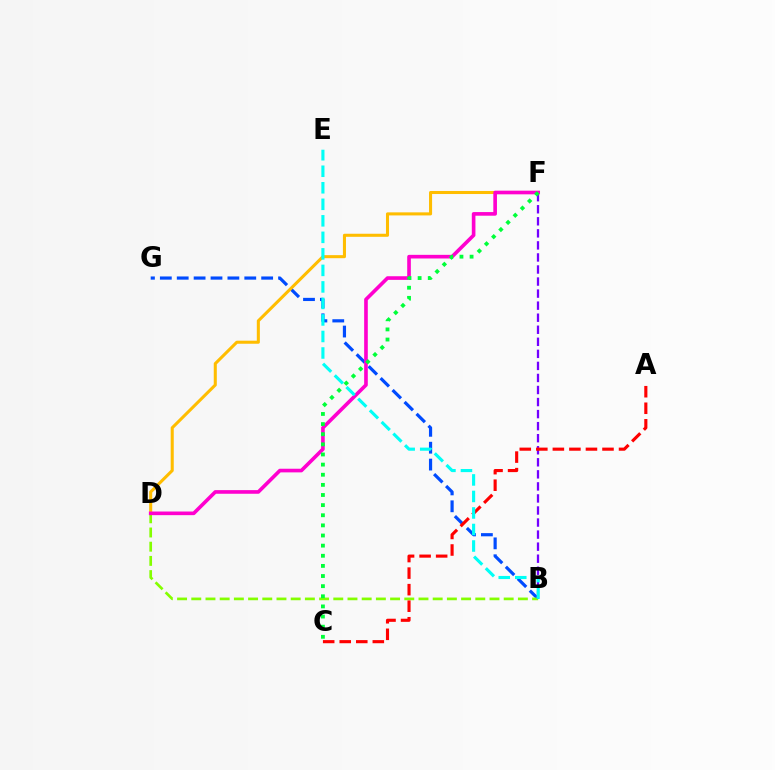{('B', 'G'): [{'color': '#004bff', 'line_style': 'dashed', 'thickness': 2.29}], ('D', 'F'): [{'color': '#ffbd00', 'line_style': 'solid', 'thickness': 2.2}, {'color': '#ff00cf', 'line_style': 'solid', 'thickness': 2.62}], ('B', 'D'): [{'color': '#84ff00', 'line_style': 'dashed', 'thickness': 1.93}], ('B', 'F'): [{'color': '#7200ff', 'line_style': 'dashed', 'thickness': 1.64}], ('A', 'C'): [{'color': '#ff0000', 'line_style': 'dashed', 'thickness': 2.25}], ('C', 'F'): [{'color': '#00ff39', 'line_style': 'dotted', 'thickness': 2.75}], ('B', 'E'): [{'color': '#00fff6', 'line_style': 'dashed', 'thickness': 2.24}]}